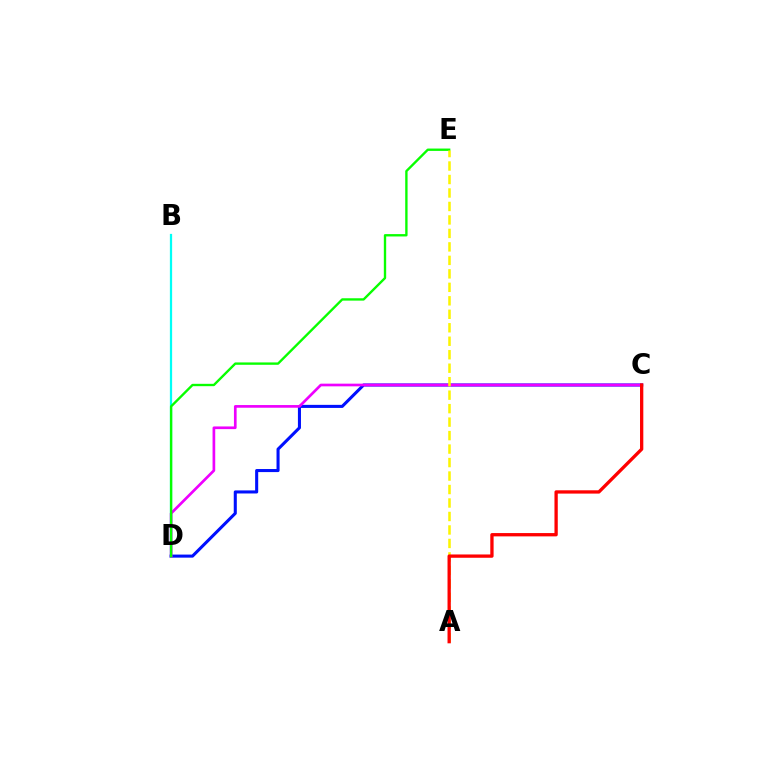{('C', 'D'): [{'color': '#0010ff', 'line_style': 'solid', 'thickness': 2.21}, {'color': '#ee00ff', 'line_style': 'solid', 'thickness': 1.93}], ('B', 'D'): [{'color': '#00fff6', 'line_style': 'solid', 'thickness': 1.62}], ('D', 'E'): [{'color': '#08ff00', 'line_style': 'solid', 'thickness': 1.7}], ('A', 'E'): [{'color': '#fcf500', 'line_style': 'dashed', 'thickness': 1.83}], ('A', 'C'): [{'color': '#ff0000', 'line_style': 'solid', 'thickness': 2.38}]}